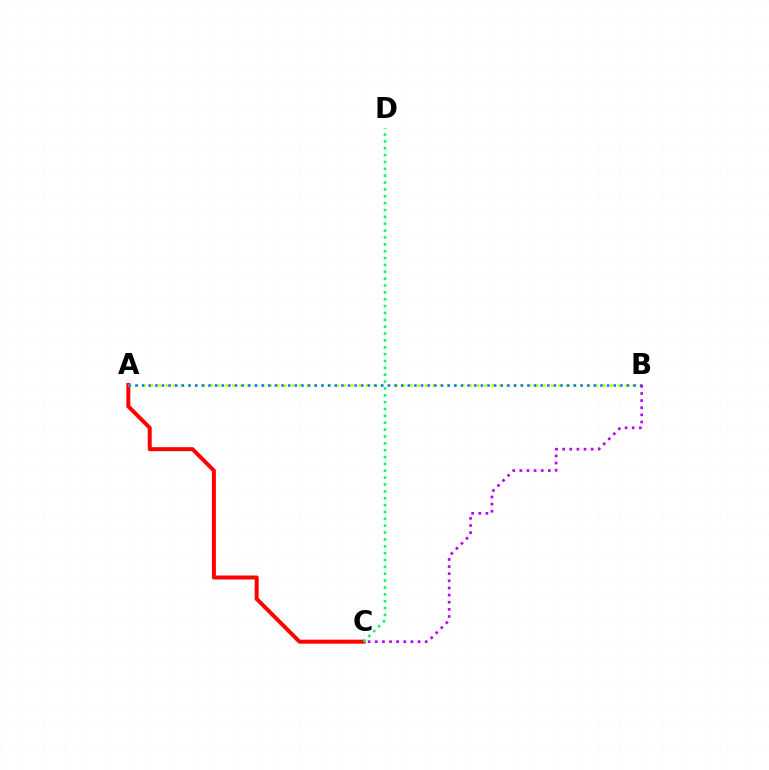{('A', 'C'): [{'color': '#ff0000', 'line_style': 'solid', 'thickness': 2.86}], ('A', 'B'): [{'color': '#d1ff00', 'line_style': 'dotted', 'thickness': 2.01}, {'color': '#0074ff', 'line_style': 'dotted', 'thickness': 1.81}], ('C', 'D'): [{'color': '#00ff5c', 'line_style': 'dotted', 'thickness': 1.86}], ('B', 'C'): [{'color': '#b900ff', 'line_style': 'dotted', 'thickness': 1.94}]}